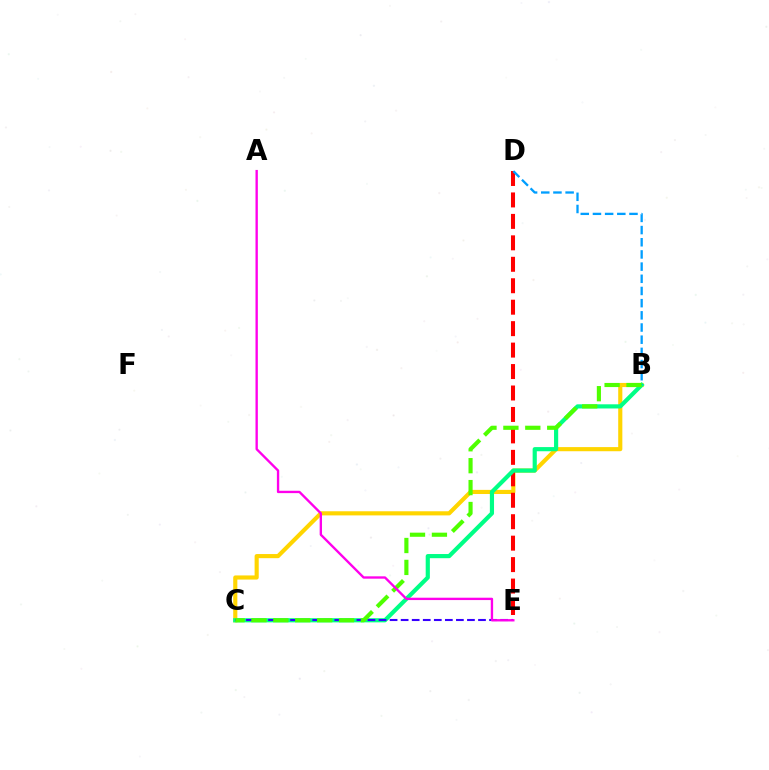{('B', 'C'): [{'color': '#ffd500', 'line_style': 'solid', 'thickness': 2.97}, {'color': '#00ff86', 'line_style': 'solid', 'thickness': 3.0}, {'color': '#4fff00', 'line_style': 'dashed', 'thickness': 2.98}], ('D', 'E'): [{'color': '#ff0000', 'line_style': 'dashed', 'thickness': 2.91}], ('B', 'D'): [{'color': '#009eff', 'line_style': 'dashed', 'thickness': 1.65}], ('C', 'E'): [{'color': '#3700ff', 'line_style': 'dashed', 'thickness': 1.5}], ('A', 'E'): [{'color': '#ff00ed', 'line_style': 'solid', 'thickness': 1.69}]}